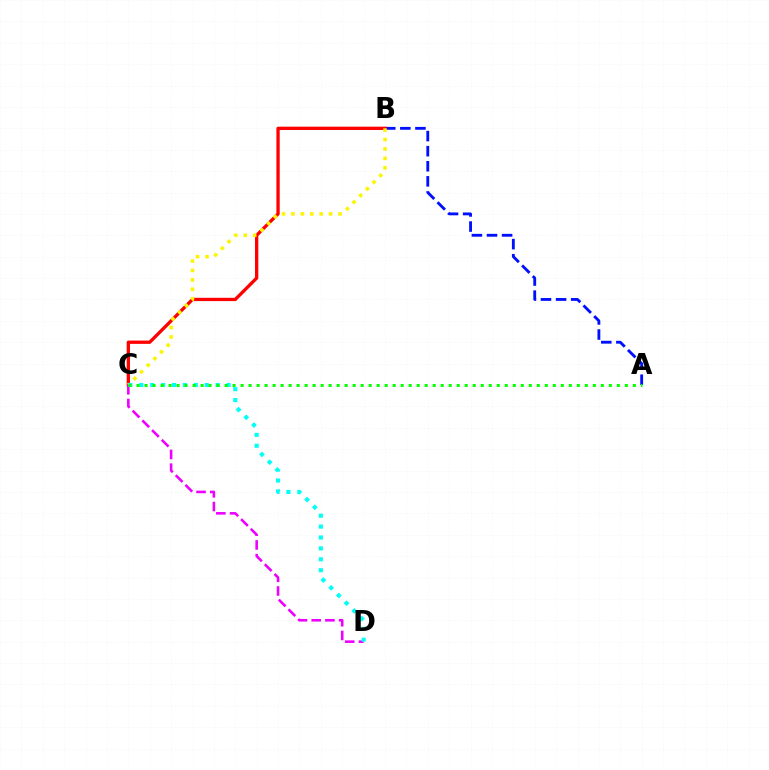{('A', 'B'): [{'color': '#0010ff', 'line_style': 'dashed', 'thickness': 2.05}], ('B', 'C'): [{'color': '#ff0000', 'line_style': 'solid', 'thickness': 2.38}, {'color': '#fcf500', 'line_style': 'dotted', 'thickness': 2.56}], ('C', 'D'): [{'color': '#ee00ff', 'line_style': 'dashed', 'thickness': 1.86}, {'color': '#00fff6', 'line_style': 'dotted', 'thickness': 2.96}], ('A', 'C'): [{'color': '#08ff00', 'line_style': 'dotted', 'thickness': 2.17}]}